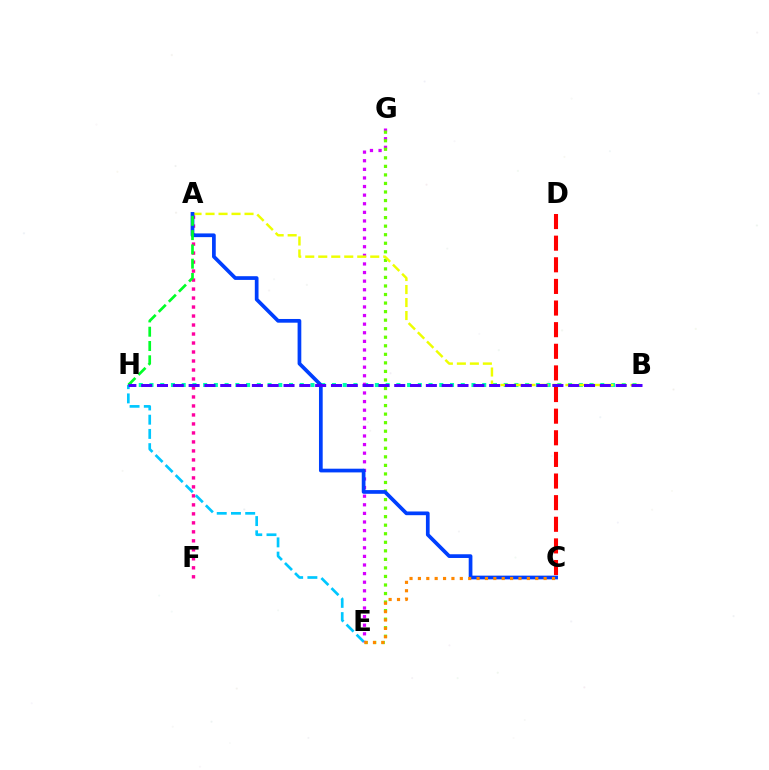{('B', 'H'): [{'color': '#00ffaf', 'line_style': 'dotted', 'thickness': 2.92}, {'color': '#4f00ff', 'line_style': 'dashed', 'thickness': 2.15}], ('E', 'G'): [{'color': '#d600ff', 'line_style': 'dotted', 'thickness': 2.34}, {'color': '#66ff00', 'line_style': 'dotted', 'thickness': 2.32}], ('A', 'B'): [{'color': '#eeff00', 'line_style': 'dashed', 'thickness': 1.77}], ('C', 'D'): [{'color': '#ff0000', 'line_style': 'dashed', 'thickness': 2.94}], ('A', 'F'): [{'color': '#ff00a0', 'line_style': 'dotted', 'thickness': 2.44}], ('E', 'H'): [{'color': '#00c7ff', 'line_style': 'dashed', 'thickness': 1.93}], ('A', 'C'): [{'color': '#003fff', 'line_style': 'solid', 'thickness': 2.67}], ('A', 'H'): [{'color': '#00ff27', 'line_style': 'dashed', 'thickness': 1.94}], ('C', 'E'): [{'color': '#ff8800', 'line_style': 'dotted', 'thickness': 2.28}]}